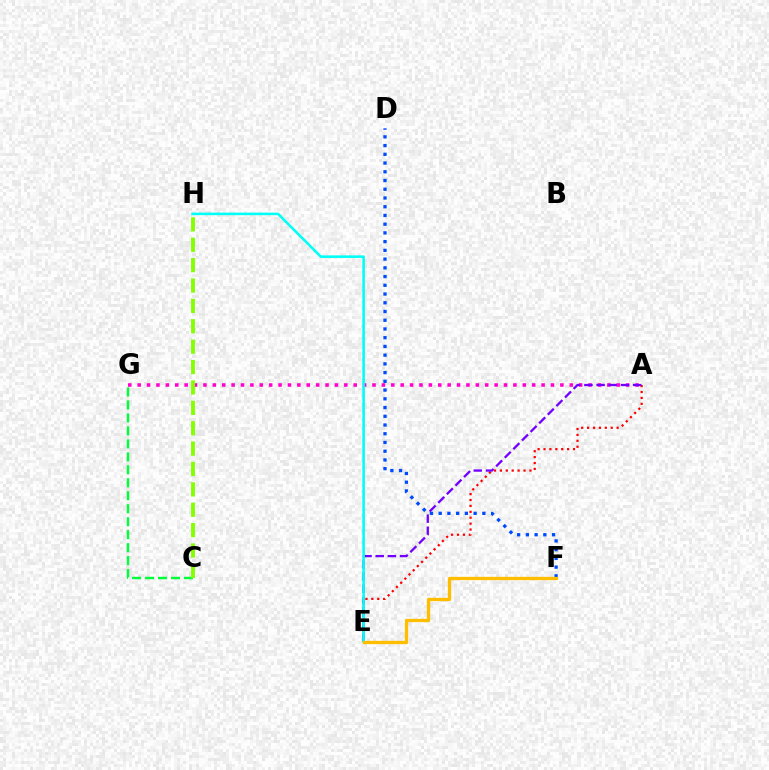{('A', 'G'): [{'color': '#ff00cf', 'line_style': 'dotted', 'thickness': 2.55}], ('C', 'G'): [{'color': '#00ff39', 'line_style': 'dashed', 'thickness': 1.76}], ('D', 'F'): [{'color': '#004bff', 'line_style': 'dotted', 'thickness': 2.37}], ('A', 'E'): [{'color': '#ff0000', 'line_style': 'dotted', 'thickness': 1.61}, {'color': '#7200ff', 'line_style': 'dashed', 'thickness': 1.65}], ('E', 'H'): [{'color': '#00fff6', 'line_style': 'solid', 'thickness': 1.85}], ('C', 'H'): [{'color': '#84ff00', 'line_style': 'dashed', 'thickness': 2.77}], ('E', 'F'): [{'color': '#ffbd00', 'line_style': 'solid', 'thickness': 2.39}]}